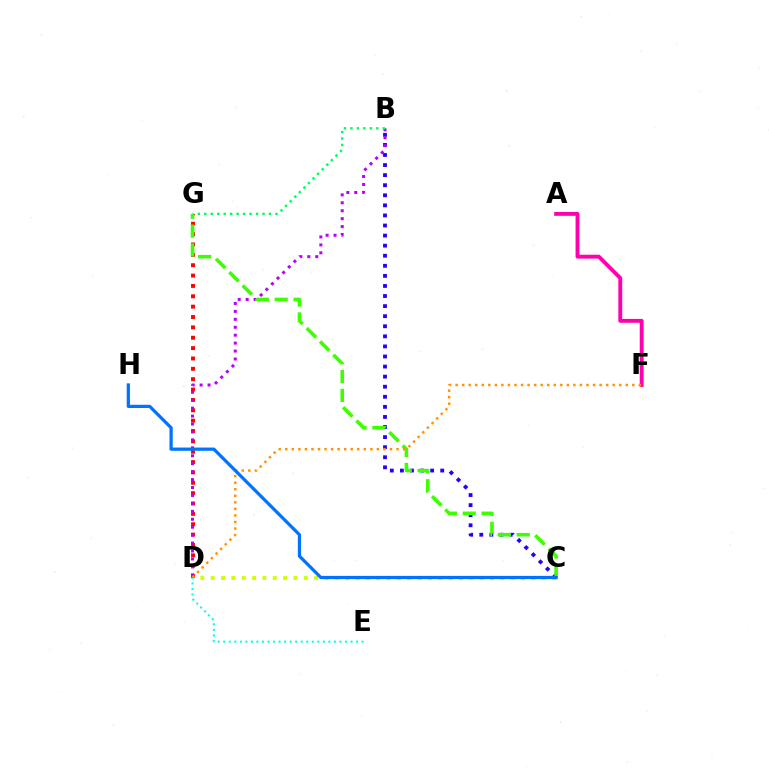{('D', 'G'): [{'color': '#ff0000', 'line_style': 'dotted', 'thickness': 2.82}], ('A', 'F'): [{'color': '#ff00ac', 'line_style': 'solid', 'thickness': 2.78}], ('D', 'E'): [{'color': '#00fff6', 'line_style': 'dotted', 'thickness': 1.5}], ('B', 'C'): [{'color': '#2500ff', 'line_style': 'dotted', 'thickness': 2.74}], ('B', 'D'): [{'color': '#b900ff', 'line_style': 'dotted', 'thickness': 2.16}], ('C', 'D'): [{'color': '#d1ff00', 'line_style': 'dotted', 'thickness': 2.81}], ('C', 'G'): [{'color': '#3dff00', 'line_style': 'dashed', 'thickness': 2.56}], ('D', 'F'): [{'color': '#ff9400', 'line_style': 'dotted', 'thickness': 1.78}], ('B', 'G'): [{'color': '#00ff5c', 'line_style': 'dotted', 'thickness': 1.76}], ('C', 'H'): [{'color': '#0074ff', 'line_style': 'solid', 'thickness': 2.33}]}